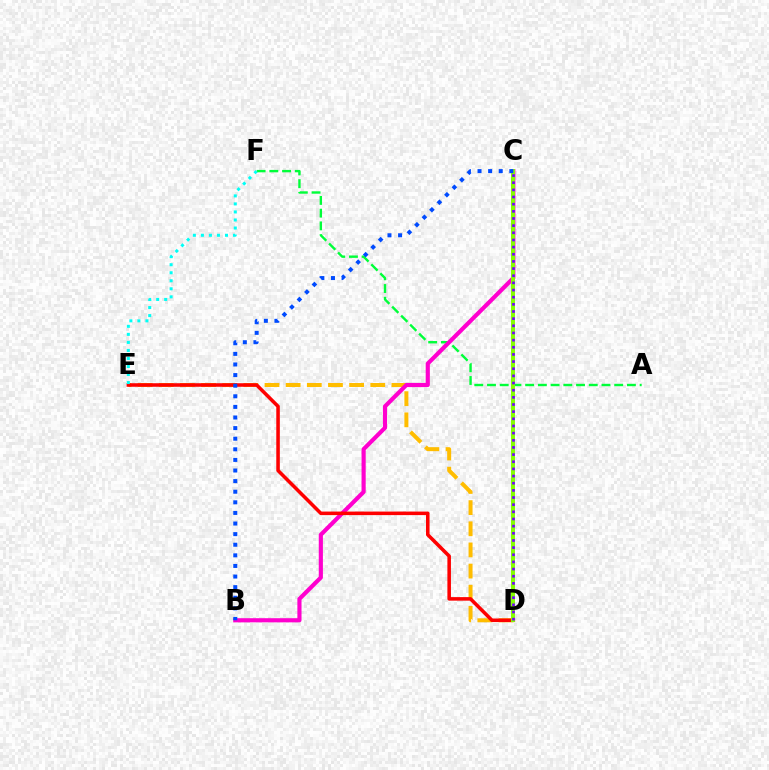{('D', 'E'): [{'color': '#ffbd00', 'line_style': 'dashed', 'thickness': 2.87}, {'color': '#ff0000', 'line_style': 'solid', 'thickness': 2.55}], ('A', 'F'): [{'color': '#00ff39', 'line_style': 'dashed', 'thickness': 1.73}], ('B', 'C'): [{'color': '#ff00cf', 'line_style': 'solid', 'thickness': 2.99}, {'color': '#004bff', 'line_style': 'dotted', 'thickness': 2.88}], ('C', 'D'): [{'color': '#84ff00', 'line_style': 'solid', 'thickness': 2.84}, {'color': '#7200ff', 'line_style': 'dotted', 'thickness': 1.94}], ('E', 'F'): [{'color': '#00fff6', 'line_style': 'dotted', 'thickness': 2.18}]}